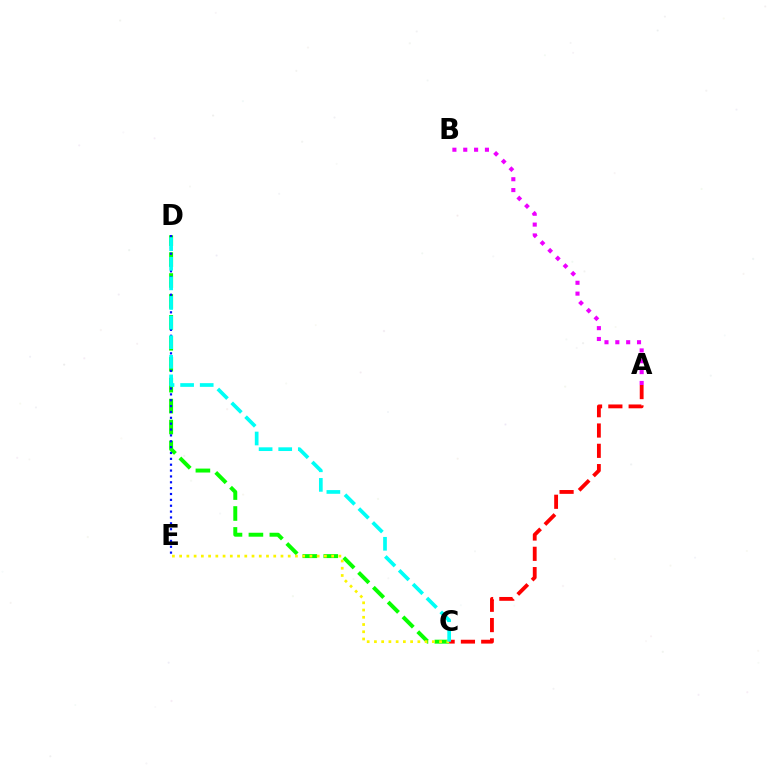{('C', 'D'): [{'color': '#08ff00', 'line_style': 'dashed', 'thickness': 2.84}, {'color': '#00fff6', 'line_style': 'dashed', 'thickness': 2.66}], ('D', 'E'): [{'color': '#0010ff', 'line_style': 'dotted', 'thickness': 1.59}], ('C', 'E'): [{'color': '#fcf500', 'line_style': 'dotted', 'thickness': 1.97}], ('A', 'C'): [{'color': '#ff0000', 'line_style': 'dashed', 'thickness': 2.76}], ('A', 'B'): [{'color': '#ee00ff', 'line_style': 'dotted', 'thickness': 2.95}]}